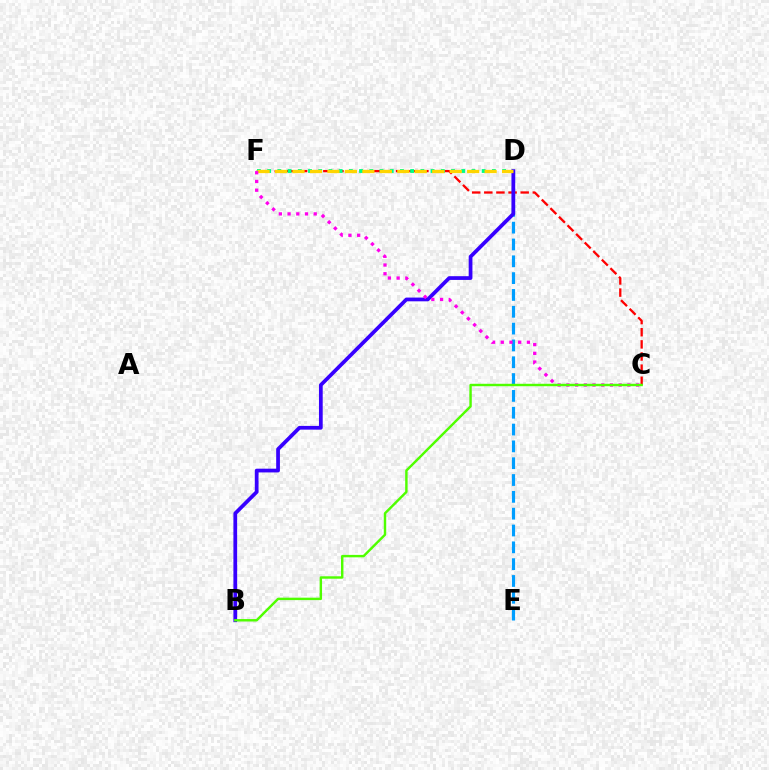{('C', 'F'): [{'color': '#ff0000', 'line_style': 'dashed', 'thickness': 1.65}, {'color': '#ff00ed', 'line_style': 'dotted', 'thickness': 2.37}], ('D', 'E'): [{'color': '#009eff', 'line_style': 'dashed', 'thickness': 2.29}], ('D', 'F'): [{'color': '#00ff86', 'line_style': 'dotted', 'thickness': 2.78}, {'color': '#ffd500', 'line_style': 'dashed', 'thickness': 2.37}], ('B', 'D'): [{'color': '#3700ff', 'line_style': 'solid', 'thickness': 2.69}], ('B', 'C'): [{'color': '#4fff00', 'line_style': 'solid', 'thickness': 1.75}]}